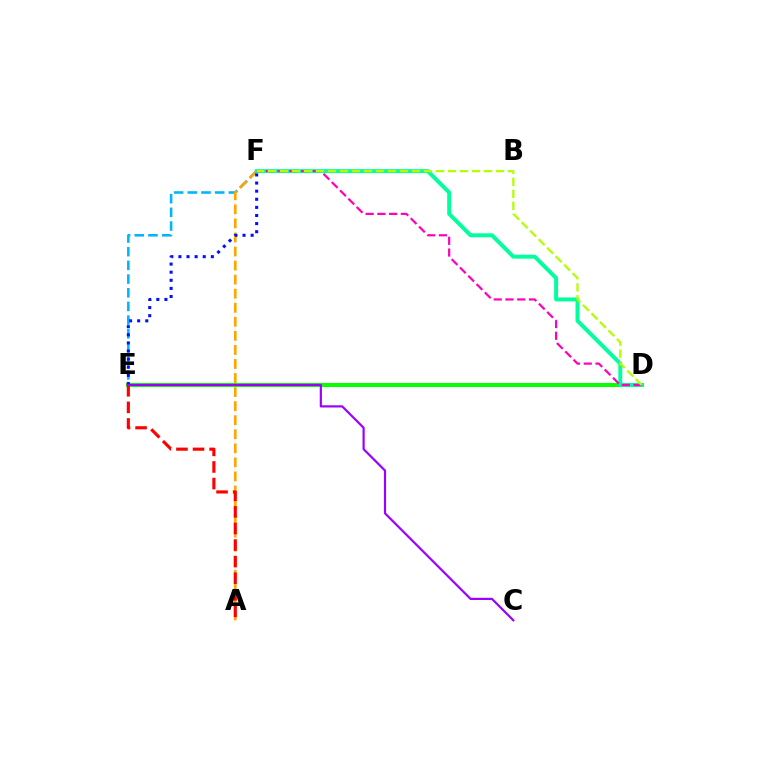{('E', 'F'): [{'color': '#00b5ff', 'line_style': 'dashed', 'thickness': 1.86}, {'color': '#0010ff', 'line_style': 'dotted', 'thickness': 2.2}], ('D', 'E'): [{'color': '#08ff00', 'line_style': 'solid', 'thickness': 2.88}], ('A', 'F'): [{'color': '#ffa500', 'line_style': 'dashed', 'thickness': 1.91}], ('D', 'F'): [{'color': '#00ff9d', 'line_style': 'solid', 'thickness': 2.84}, {'color': '#ff00bd', 'line_style': 'dashed', 'thickness': 1.59}, {'color': '#b3ff00', 'line_style': 'dashed', 'thickness': 1.63}], ('A', 'E'): [{'color': '#ff0000', 'line_style': 'dashed', 'thickness': 2.25}], ('C', 'E'): [{'color': '#9b00ff', 'line_style': 'solid', 'thickness': 1.57}]}